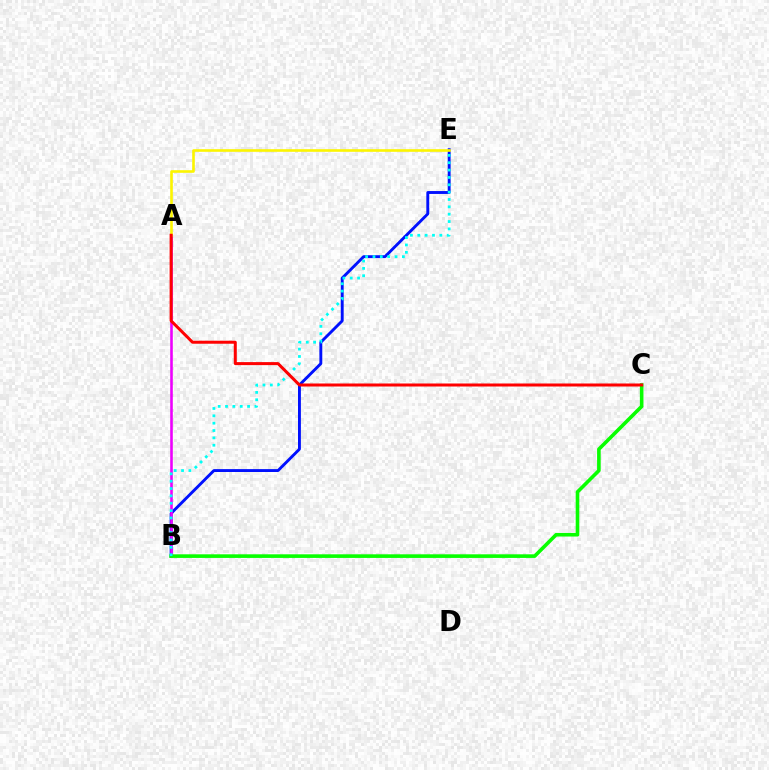{('B', 'E'): [{'color': '#0010ff', 'line_style': 'solid', 'thickness': 2.08}, {'color': '#00fff6', 'line_style': 'dotted', 'thickness': 2.0}], ('A', 'B'): [{'color': '#ee00ff', 'line_style': 'solid', 'thickness': 1.87}], ('B', 'C'): [{'color': '#08ff00', 'line_style': 'solid', 'thickness': 2.6}], ('A', 'E'): [{'color': '#fcf500', 'line_style': 'solid', 'thickness': 1.88}], ('A', 'C'): [{'color': '#ff0000', 'line_style': 'solid', 'thickness': 2.17}]}